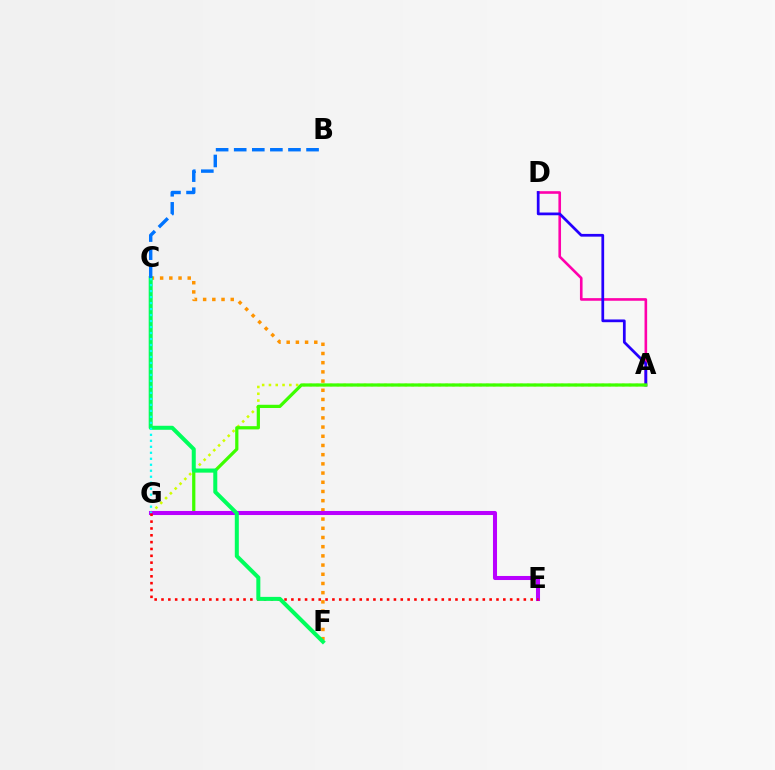{('C', 'F'): [{'color': '#ff9400', 'line_style': 'dotted', 'thickness': 2.5}, {'color': '#00ff5c', 'line_style': 'solid', 'thickness': 2.89}], ('A', 'D'): [{'color': '#ff00ac', 'line_style': 'solid', 'thickness': 1.88}, {'color': '#2500ff', 'line_style': 'solid', 'thickness': 1.97}], ('A', 'G'): [{'color': '#d1ff00', 'line_style': 'dotted', 'thickness': 1.85}, {'color': '#3dff00', 'line_style': 'solid', 'thickness': 2.33}], ('E', 'G'): [{'color': '#b900ff', 'line_style': 'solid', 'thickness': 2.92}, {'color': '#ff0000', 'line_style': 'dotted', 'thickness': 1.86}], ('B', 'C'): [{'color': '#0074ff', 'line_style': 'dashed', 'thickness': 2.46}], ('C', 'G'): [{'color': '#00fff6', 'line_style': 'dotted', 'thickness': 1.63}]}